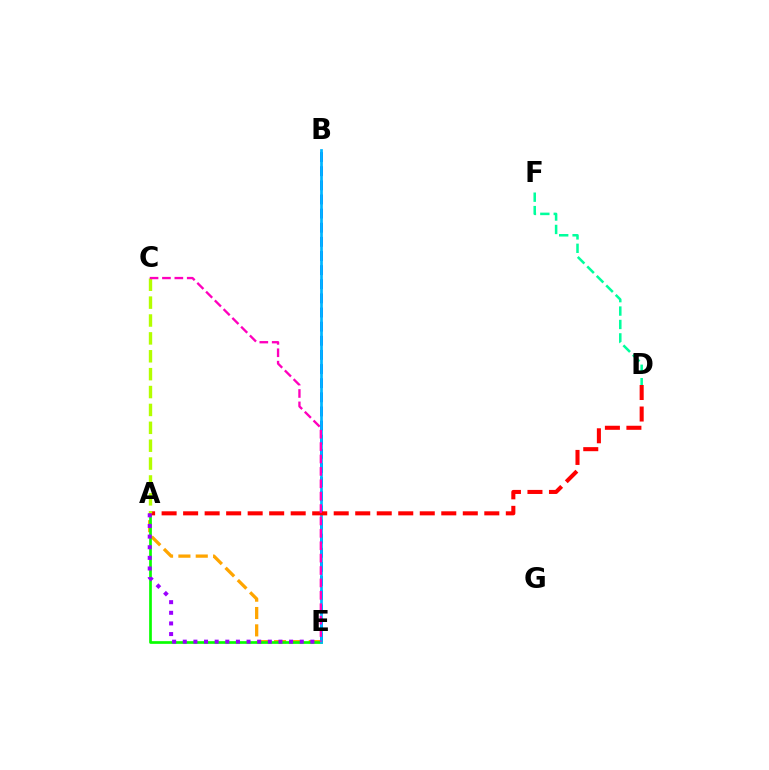{('A', 'E'): [{'color': '#ffa500', 'line_style': 'dashed', 'thickness': 2.36}, {'color': '#08ff00', 'line_style': 'solid', 'thickness': 1.94}, {'color': '#9b00ff', 'line_style': 'dotted', 'thickness': 2.89}], ('B', 'E'): [{'color': '#0010ff', 'line_style': 'dashed', 'thickness': 1.92}, {'color': '#00b5ff', 'line_style': 'solid', 'thickness': 1.96}], ('D', 'F'): [{'color': '#00ff9d', 'line_style': 'dashed', 'thickness': 1.82}], ('A', 'D'): [{'color': '#ff0000', 'line_style': 'dashed', 'thickness': 2.92}], ('A', 'C'): [{'color': '#b3ff00', 'line_style': 'dashed', 'thickness': 2.43}], ('C', 'E'): [{'color': '#ff00bd', 'line_style': 'dashed', 'thickness': 1.68}]}